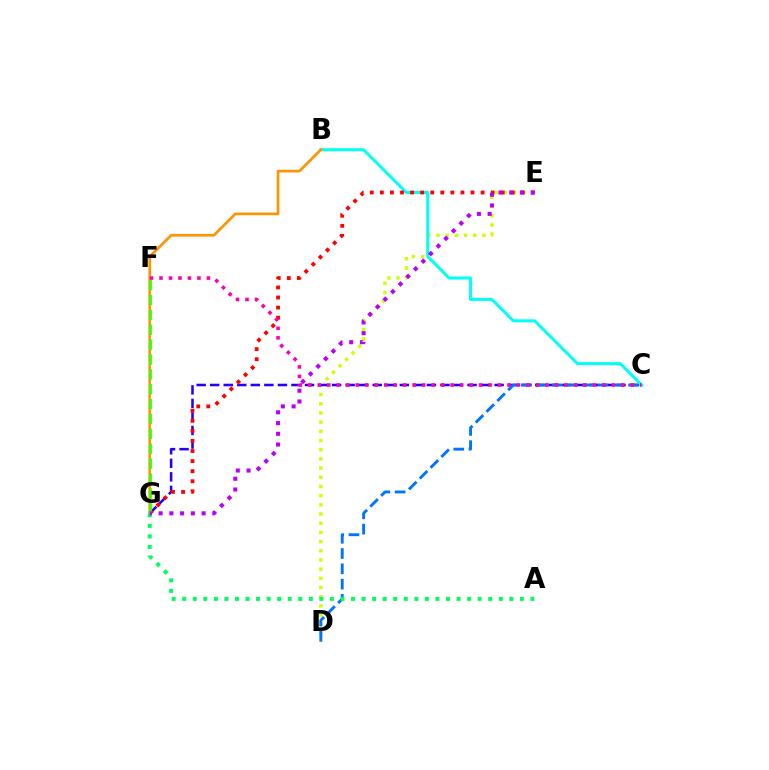{('D', 'E'): [{'color': '#d1ff00', 'line_style': 'dotted', 'thickness': 2.5}], ('C', 'G'): [{'color': '#2500ff', 'line_style': 'dashed', 'thickness': 1.84}], ('C', 'D'): [{'color': '#0074ff', 'line_style': 'dashed', 'thickness': 2.08}], ('B', 'C'): [{'color': '#00fff6', 'line_style': 'solid', 'thickness': 2.18}], ('E', 'G'): [{'color': '#ff0000', 'line_style': 'dotted', 'thickness': 2.74}, {'color': '#b900ff', 'line_style': 'dotted', 'thickness': 2.92}], ('B', 'G'): [{'color': '#ff9400', 'line_style': 'solid', 'thickness': 1.93}], ('F', 'G'): [{'color': '#3dff00', 'line_style': 'dashed', 'thickness': 2.02}], ('A', 'G'): [{'color': '#00ff5c', 'line_style': 'dotted', 'thickness': 2.87}], ('C', 'F'): [{'color': '#ff00ac', 'line_style': 'dotted', 'thickness': 2.58}]}